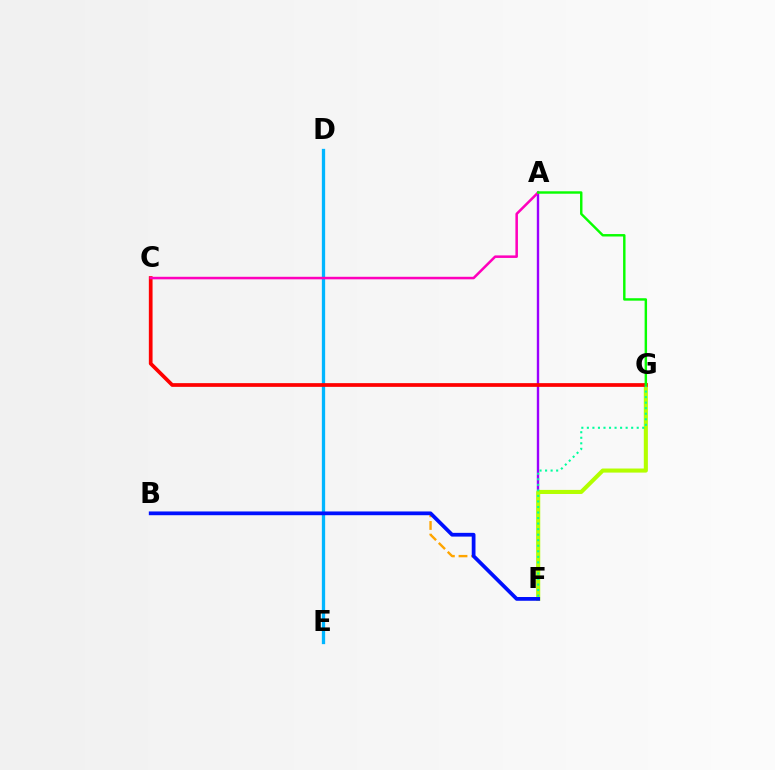{('B', 'F'): [{'color': '#ffa500', 'line_style': 'dashed', 'thickness': 1.72}, {'color': '#0010ff', 'line_style': 'solid', 'thickness': 2.7}], ('D', 'E'): [{'color': '#00b5ff', 'line_style': 'solid', 'thickness': 2.37}], ('A', 'F'): [{'color': '#9b00ff', 'line_style': 'solid', 'thickness': 1.72}], ('F', 'G'): [{'color': '#b3ff00', 'line_style': 'solid', 'thickness': 2.93}, {'color': '#00ff9d', 'line_style': 'dotted', 'thickness': 1.5}], ('C', 'G'): [{'color': '#ff0000', 'line_style': 'solid', 'thickness': 2.68}], ('A', 'C'): [{'color': '#ff00bd', 'line_style': 'solid', 'thickness': 1.83}], ('A', 'G'): [{'color': '#08ff00', 'line_style': 'solid', 'thickness': 1.75}]}